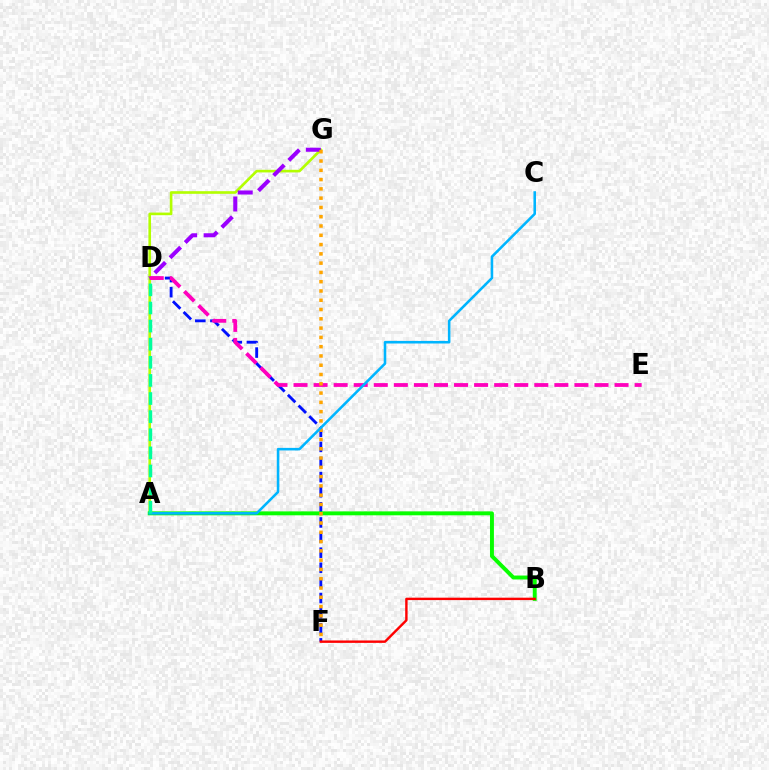{('A', 'G'): [{'color': '#b3ff00', 'line_style': 'solid', 'thickness': 1.89}], ('D', 'F'): [{'color': '#0010ff', 'line_style': 'dashed', 'thickness': 2.05}], ('D', 'G'): [{'color': '#9b00ff', 'line_style': 'dashed', 'thickness': 2.91}], ('D', 'E'): [{'color': '#ff00bd', 'line_style': 'dashed', 'thickness': 2.73}], ('A', 'B'): [{'color': '#08ff00', 'line_style': 'solid', 'thickness': 2.83}], ('F', 'G'): [{'color': '#ffa500', 'line_style': 'dotted', 'thickness': 2.52}], ('A', 'C'): [{'color': '#00b5ff', 'line_style': 'solid', 'thickness': 1.85}], ('A', 'D'): [{'color': '#00ff9d', 'line_style': 'dashed', 'thickness': 2.46}], ('B', 'F'): [{'color': '#ff0000', 'line_style': 'solid', 'thickness': 1.73}]}